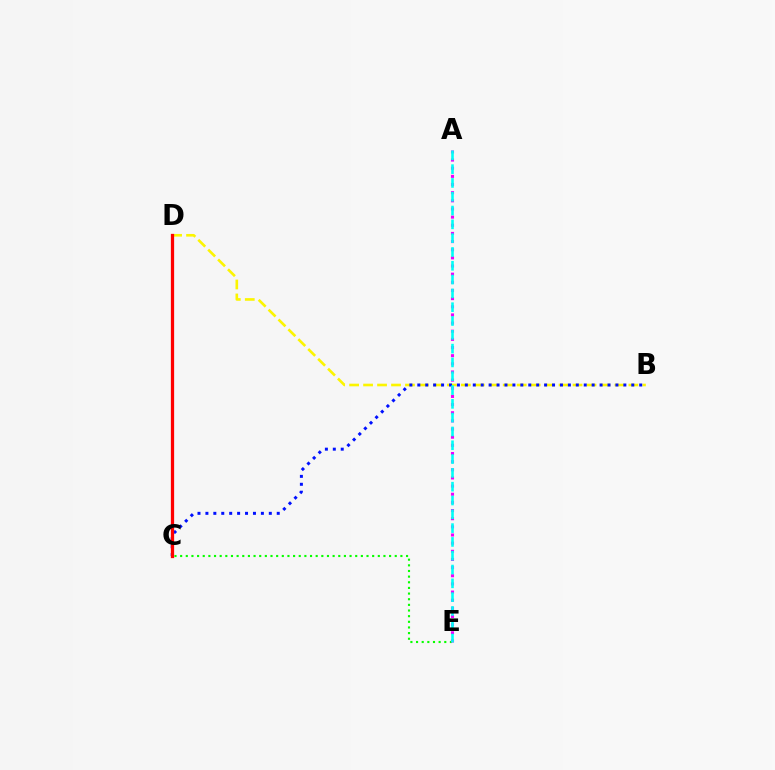{('C', 'E'): [{'color': '#08ff00', 'line_style': 'dotted', 'thickness': 1.53}], ('B', 'D'): [{'color': '#fcf500', 'line_style': 'dashed', 'thickness': 1.9}], ('B', 'C'): [{'color': '#0010ff', 'line_style': 'dotted', 'thickness': 2.15}], ('C', 'D'): [{'color': '#ff0000', 'line_style': 'solid', 'thickness': 2.34}], ('A', 'E'): [{'color': '#ee00ff', 'line_style': 'dotted', 'thickness': 2.21}, {'color': '#00fff6', 'line_style': 'dashed', 'thickness': 1.88}]}